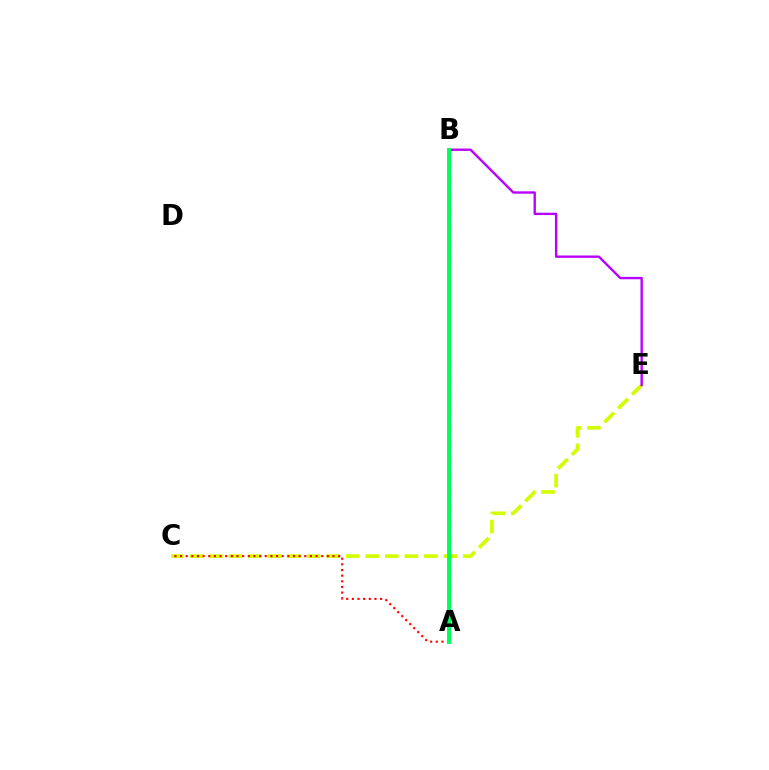{('C', 'E'): [{'color': '#d1ff00', 'line_style': 'dashed', 'thickness': 2.65}], ('A', 'C'): [{'color': '#ff0000', 'line_style': 'dotted', 'thickness': 1.53}], ('A', 'B'): [{'color': '#0074ff', 'line_style': 'dashed', 'thickness': 2.12}, {'color': '#00ff5c', 'line_style': 'solid', 'thickness': 2.85}], ('B', 'E'): [{'color': '#b900ff', 'line_style': 'solid', 'thickness': 1.7}]}